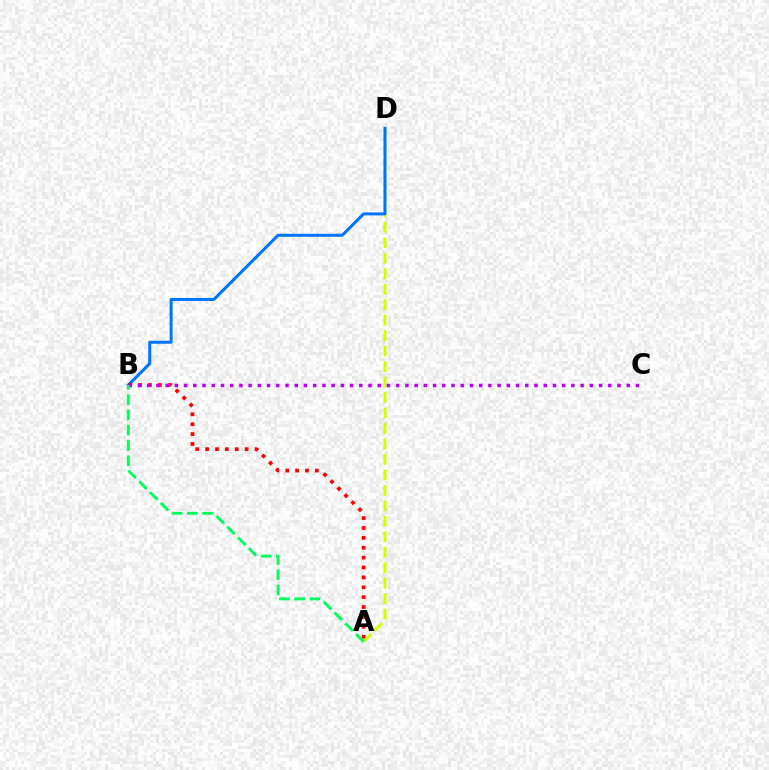{('A', 'D'): [{'color': '#d1ff00', 'line_style': 'dashed', 'thickness': 2.1}], ('B', 'D'): [{'color': '#0074ff', 'line_style': 'solid', 'thickness': 2.15}], ('A', 'B'): [{'color': '#ff0000', 'line_style': 'dotted', 'thickness': 2.69}, {'color': '#00ff5c', 'line_style': 'dashed', 'thickness': 2.07}], ('B', 'C'): [{'color': '#b900ff', 'line_style': 'dotted', 'thickness': 2.51}]}